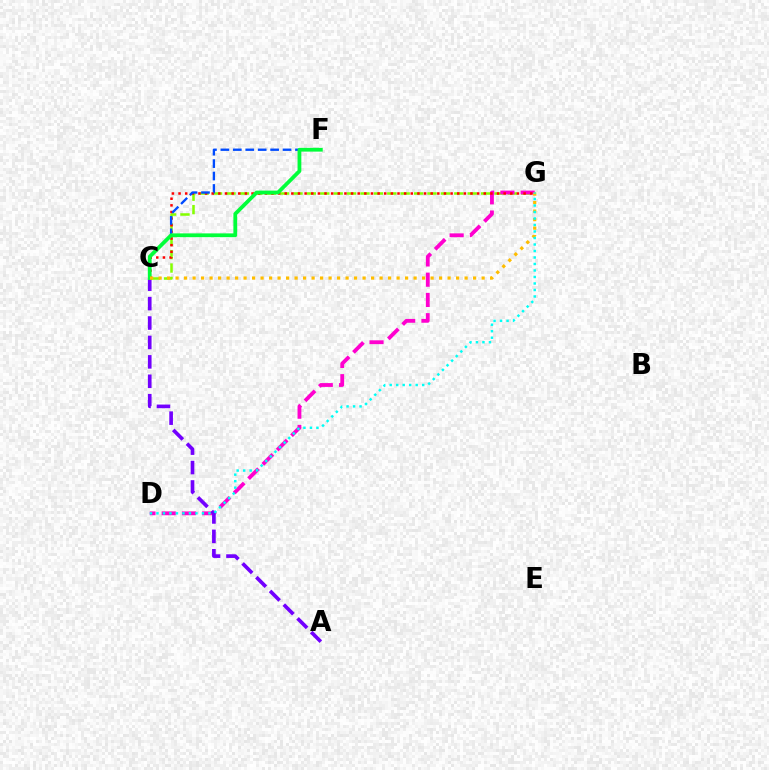{('C', 'G'): [{'color': '#84ff00', 'line_style': 'dashed', 'thickness': 1.82}, {'color': '#ff0000', 'line_style': 'dotted', 'thickness': 1.8}, {'color': '#ffbd00', 'line_style': 'dotted', 'thickness': 2.31}], ('D', 'G'): [{'color': '#ff00cf', 'line_style': 'dashed', 'thickness': 2.75}, {'color': '#00fff6', 'line_style': 'dotted', 'thickness': 1.77}], ('C', 'F'): [{'color': '#004bff', 'line_style': 'dashed', 'thickness': 1.69}, {'color': '#00ff39', 'line_style': 'solid', 'thickness': 2.72}], ('A', 'C'): [{'color': '#7200ff', 'line_style': 'dashed', 'thickness': 2.64}]}